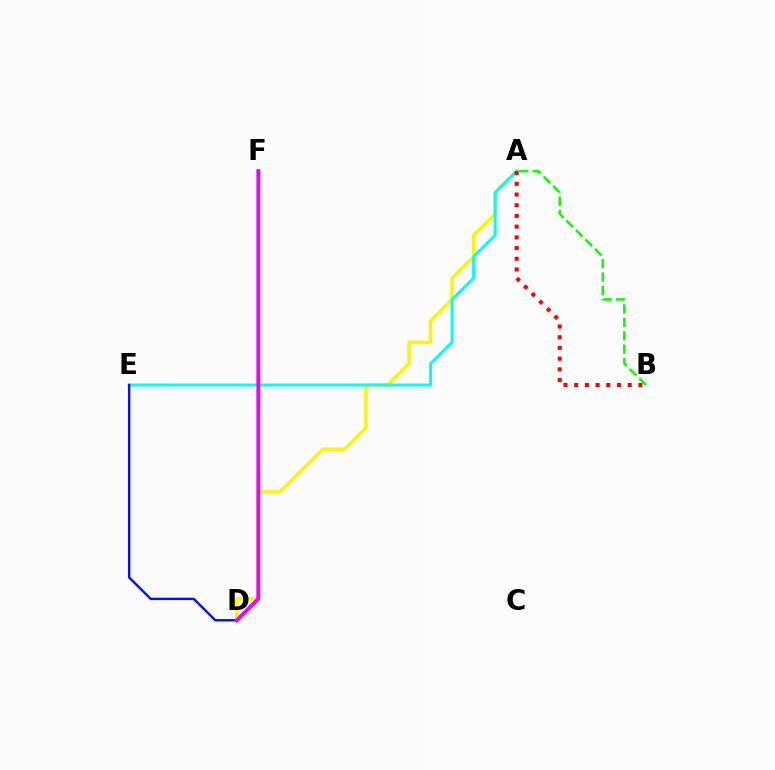{('A', 'D'): [{'color': '#fcf500', 'line_style': 'solid', 'thickness': 2.49}], ('A', 'E'): [{'color': '#00fff6', 'line_style': 'solid', 'thickness': 2.13}], ('D', 'E'): [{'color': '#0010ff', 'line_style': 'solid', 'thickness': 1.73}], ('D', 'F'): [{'color': '#ee00ff', 'line_style': 'solid', 'thickness': 2.79}], ('A', 'B'): [{'color': '#ff0000', 'line_style': 'dotted', 'thickness': 2.91}, {'color': '#08ff00', 'line_style': 'dashed', 'thickness': 1.82}]}